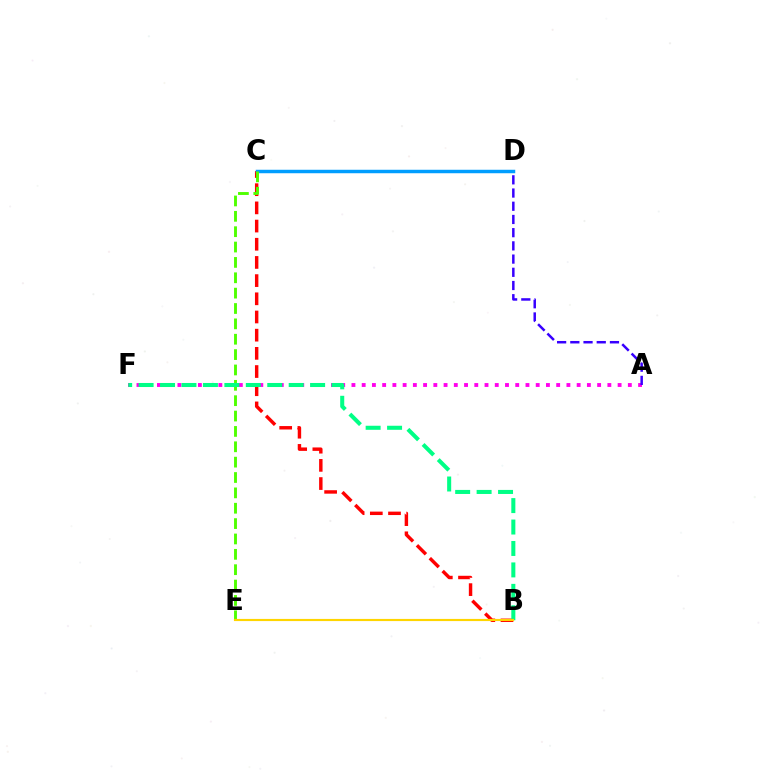{('A', 'F'): [{'color': '#ff00ed', 'line_style': 'dotted', 'thickness': 2.78}], ('A', 'D'): [{'color': '#3700ff', 'line_style': 'dashed', 'thickness': 1.79}], ('B', 'C'): [{'color': '#ff0000', 'line_style': 'dashed', 'thickness': 2.47}], ('C', 'D'): [{'color': '#009eff', 'line_style': 'solid', 'thickness': 2.5}], ('C', 'E'): [{'color': '#4fff00', 'line_style': 'dashed', 'thickness': 2.09}], ('B', 'F'): [{'color': '#00ff86', 'line_style': 'dashed', 'thickness': 2.91}], ('B', 'E'): [{'color': '#ffd500', 'line_style': 'solid', 'thickness': 1.55}]}